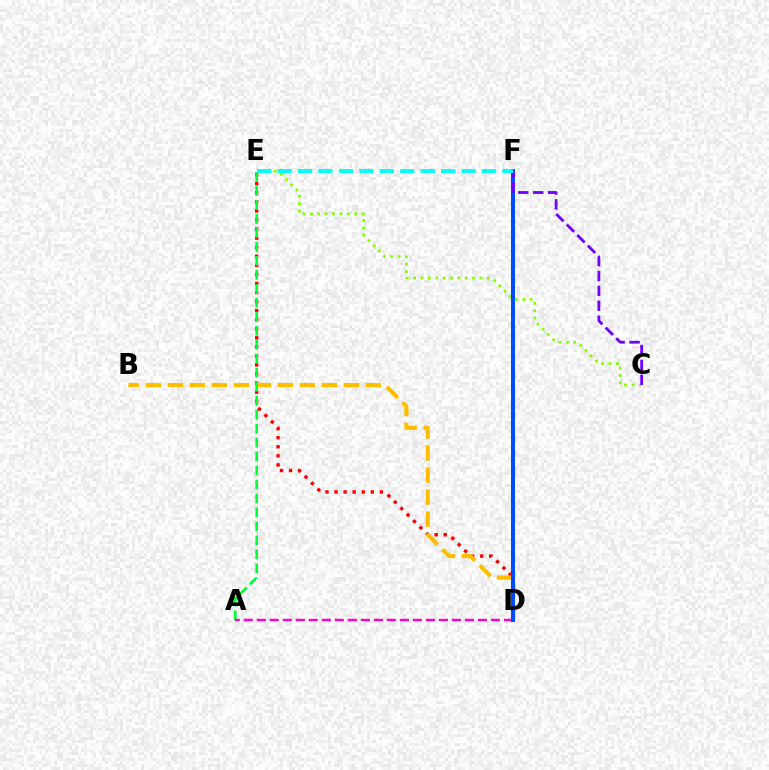{('D', 'E'): [{'color': '#ff0000', 'line_style': 'dotted', 'thickness': 2.46}], ('B', 'D'): [{'color': '#ffbd00', 'line_style': 'dashed', 'thickness': 2.99}], ('A', 'E'): [{'color': '#00ff39', 'line_style': 'dashed', 'thickness': 1.9}], ('C', 'E'): [{'color': '#84ff00', 'line_style': 'dotted', 'thickness': 2.0}], ('A', 'D'): [{'color': '#ff00cf', 'line_style': 'dashed', 'thickness': 1.77}], ('D', 'F'): [{'color': '#004bff', 'line_style': 'solid', 'thickness': 2.89}], ('C', 'F'): [{'color': '#7200ff', 'line_style': 'dashed', 'thickness': 2.02}], ('E', 'F'): [{'color': '#00fff6', 'line_style': 'dashed', 'thickness': 2.78}]}